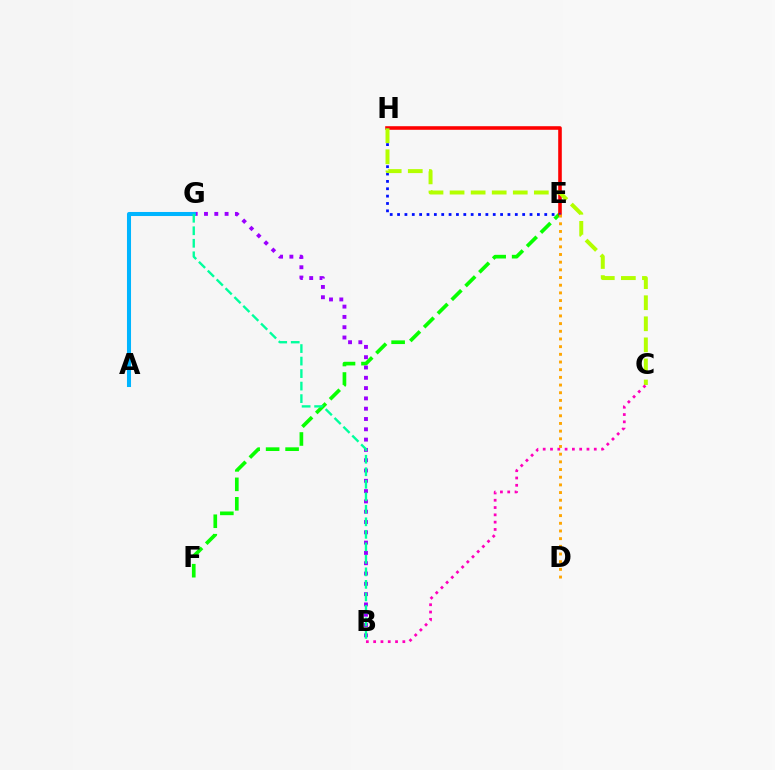{('E', 'F'): [{'color': '#08ff00', 'line_style': 'dashed', 'thickness': 2.65}], ('E', 'H'): [{'color': '#ff0000', 'line_style': 'solid', 'thickness': 2.59}, {'color': '#0010ff', 'line_style': 'dotted', 'thickness': 2.0}], ('B', 'G'): [{'color': '#9b00ff', 'line_style': 'dotted', 'thickness': 2.8}, {'color': '#00ff9d', 'line_style': 'dashed', 'thickness': 1.7}], ('A', 'G'): [{'color': '#00b5ff', 'line_style': 'solid', 'thickness': 2.91}], ('C', 'H'): [{'color': '#b3ff00', 'line_style': 'dashed', 'thickness': 2.86}], ('B', 'C'): [{'color': '#ff00bd', 'line_style': 'dotted', 'thickness': 1.98}], ('D', 'E'): [{'color': '#ffa500', 'line_style': 'dotted', 'thickness': 2.09}]}